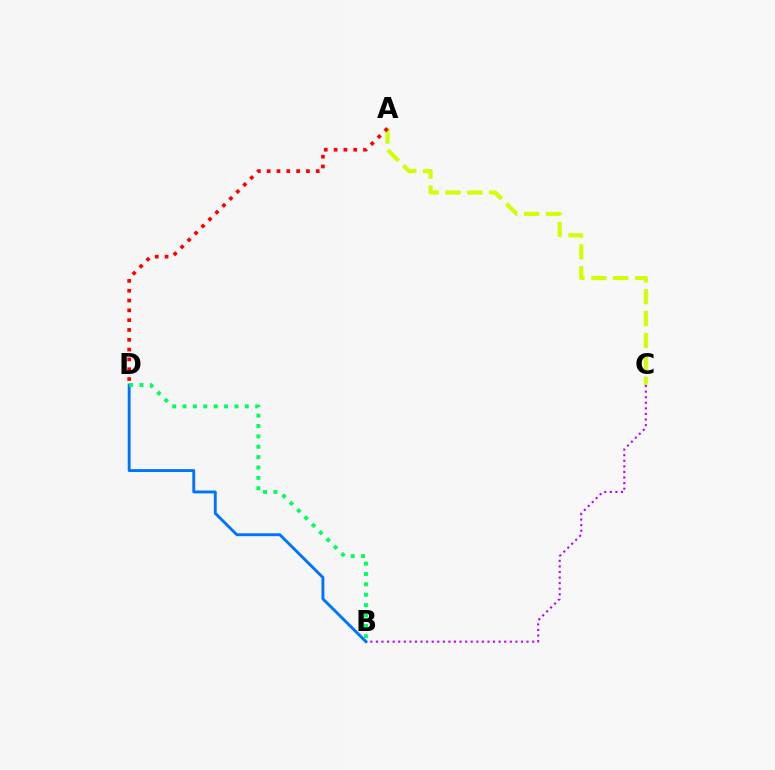{('B', 'C'): [{'color': '#b900ff', 'line_style': 'dotted', 'thickness': 1.52}], ('A', 'C'): [{'color': '#d1ff00', 'line_style': 'dashed', 'thickness': 2.97}], ('A', 'D'): [{'color': '#ff0000', 'line_style': 'dotted', 'thickness': 2.67}], ('B', 'D'): [{'color': '#0074ff', 'line_style': 'solid', 'thickness': 2.08}, {'color': '#00ff5c', 'line_style': 'dotted', 'thickness': 2.82}]}